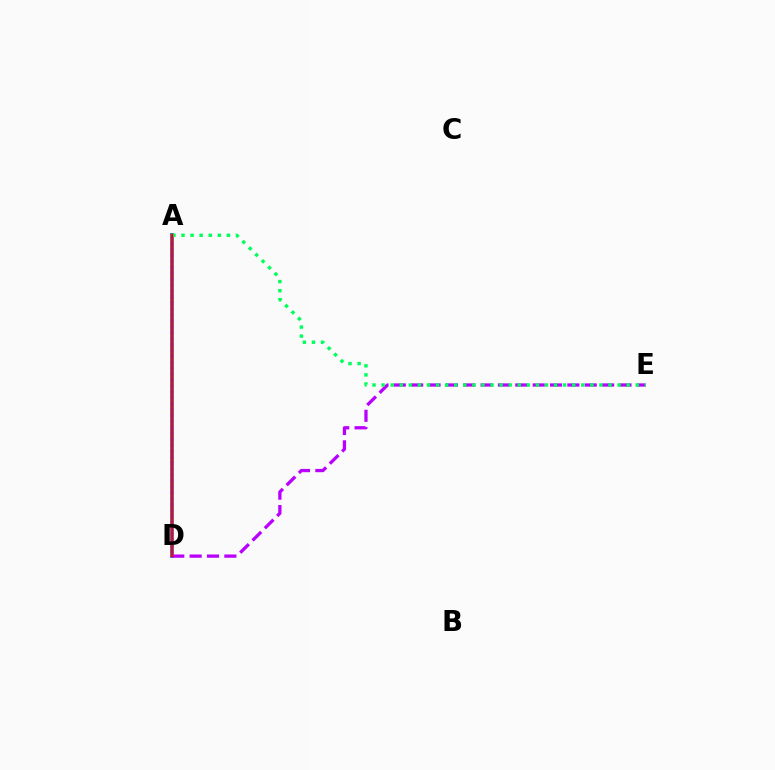{('A', 'D'): [{'color': '#0074ff', 'line_style': 'solid', 'thickness': 2.7}, {'color': '#d1ff00', 'line_style': 'dotted', 'thickness': 1.61}, {'color': '#ff0000', 'line_style': 'solid', 'thickness': 1.79}], ('D', 'E'): [{'color': '#b900ff', 'line_style': 'dashed', 'thickness': 2.36}], ('A', 'E'): [{'color': '#00ff5c', 'line_style': 'dotted', 'thickness': 2.47}]}